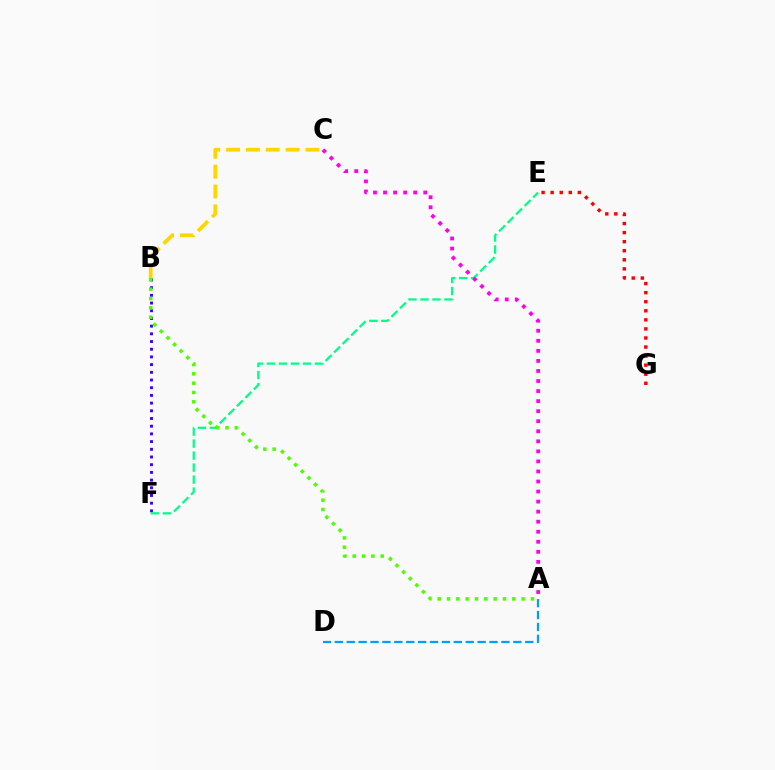{('A', 'D'): [{'color': '#009eff', 'line_style': 'dashed', 'thickness': 1.62}], ('B', 'C'): [{'color': '#ffd500', 'line_style': 'dashed', 'thickness': 2.7}], ('B', 'F'): [{'color': '#3700ff', 'line_style': 'dotted', 'thickness': 2.09}], ('E', 'F'): [{'color': '#00ff86', 'line_style': 'dashed', 'thickness': 1.63}], ('E', 'G'): [{'color': '#ff0000', 'line_style': 'dotted', 'thickness': 2.46}], ('A', 'C'): [{'color': '#ff00ed', 'line_style': 'dotted', 'thickness': 2.73}], ('A', 'B'): [{'color': '#4fff00', 'line_style': 'dotted', 'thickness': 2.53}]}